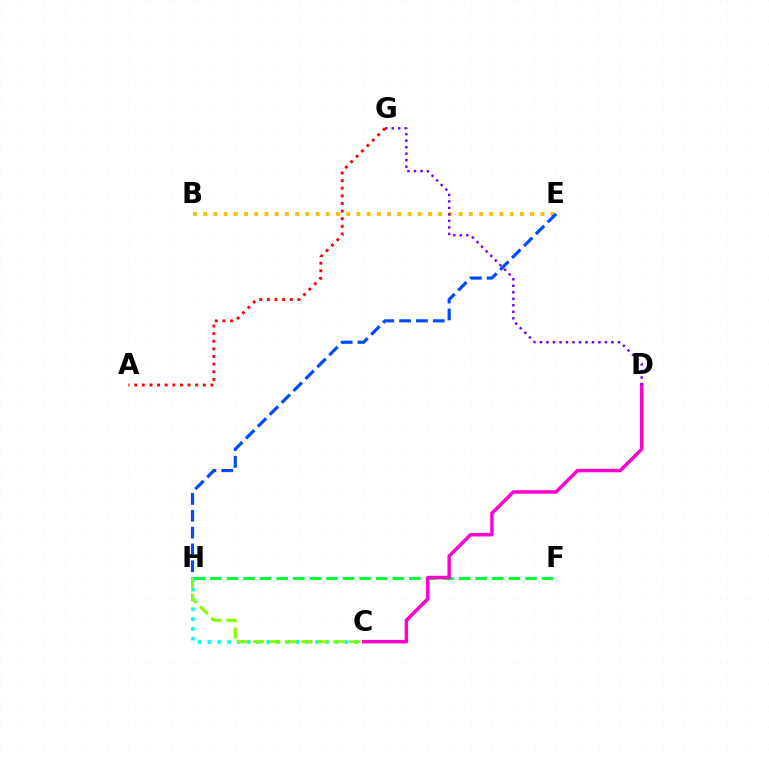{('F', 'H'): [{'color': '#00ff39', 'line_style': 'dashed', 'thickness': 2.25}], ('C', 'D'): [{'color': '#ff00cf', 'line_style': 'solid', 'thickness': 2.49}], ('C', 'H'): [{'color': '#00fff6', 'line_style': 'dotted', 'thickness': 2.66}, {'color': '#84ff00', 'line_style': 'dashed', 'thickness': 2.18}], ('B', 'E'): [{'color': '#ffbd00', 'line_style': 'dotted', 'thickness': 2.78}], ('D', 'G'): [{'color': '#7200ff', 'line_style': 'dotted', 'thickness': 1.77}], ('A', 'G'): [{'color': '#ff0000', 'line_style': 'dotted', 'thickness': 2.07}], ('E', 'H'): [{'color': '#004bff', 'line_style': 'dashed', 'thickness': 2.29}]}